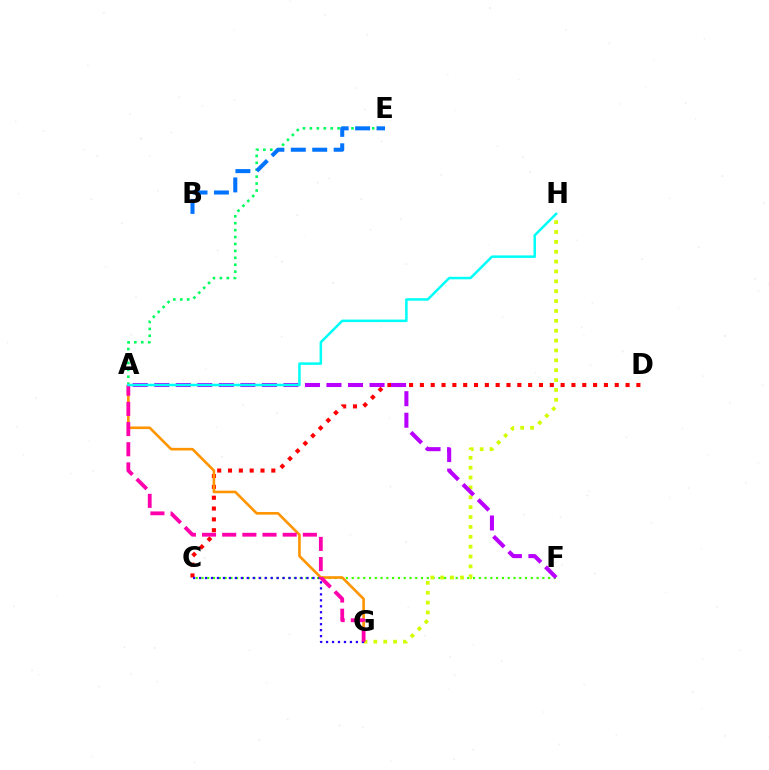{('A', 'E'): [{'color': '#00ff5c', 'line_style': 'dotted', 'thickness': 1.88}], ('C', 'F'): [{'color': '#3dff00', 'line_style': 'dotted', 'thickness': 1.57}], ('G', 'H'): [{'color': '#d1ff00', 'line_style': 'dotted', 'thickness': 2.68}], ('B', 'E'): [{'color': '#0074ff', 'line_style': 'dashed', 'thickness': 2.91}], ('C', 'D'): [{'color': '#ff0000', 'line_style': 'dotted', 'thickness': 2.94}], ('A', 'F'): [{'color': '#b900ff', 'line_style': 'dashed', 'thickness': 2.92}], ('A', 'G'): [{'color': '#ff9400', 'line_style': 'solid', 'thickness': 1.88}, {'color': '#ff00ac', 'line_style': 'dashed', 'thickness': 2.74}], ('C', 'G'): [{'color': '#2500ff', 'line_style': 'dotted', 'thickness': 1.62}], ('A', 'H'): [{'color': '#00fff6', 'line_style': 'solid', 'thickness': 1.8}]}